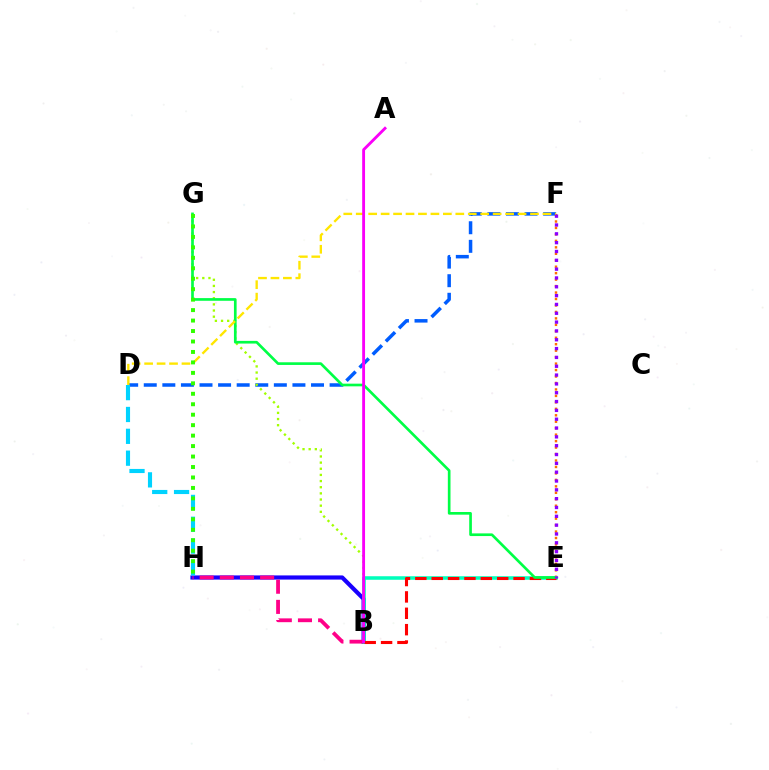{('D', 'F'): [{'color': '#005dff', 'line_style': 'dashed', 'thickness': 2.52}, {'color': '#ffe600', 'line_style': 'dashed', 'thickness': 1.69}], ('E', 'F'): [{'color': '#ff7000', 'line_style': 'dotted', 'thickness': 1.76}, {'color': '#8a00ff', 'line_style': 'dotted', 'thickness': 2.4}], ('B', 'H'): [{'color': '#1900ff', 'line_style': 'solid', 'thickness': 3.0}, {'color': '#ff0088', 'line_style': 'dashed', 'thickness': 2.74}], ('B', 'G'): [{'color': '#a2ff00', 'line_style': 'dotted', 'thickness': 1.67}], ('B', 'E'): [{'color': '#00ffbb', 'line_style': 'solid', 'thickness': 2.55}, {'color': '#ff0000', 'line_style': 'dashed', 'thickness': 2.22}], ('E', 'G'): [{'color': '#00ff45', 'line_style': 'solid', 'thickness': 1.92}], ('D', 'H'): [{'color': '#00d3ff', 'line_style': 'dashed', 'thickness': 2.97}], ('G', 'H'): [{'color': '#31ff00', 'line_style': 'dotted', 'thickness': 2.84}], ('A', 'B'): [{'color': '#fa00f9', 'line_style': 'solid', 'thickness': 2.06}]}